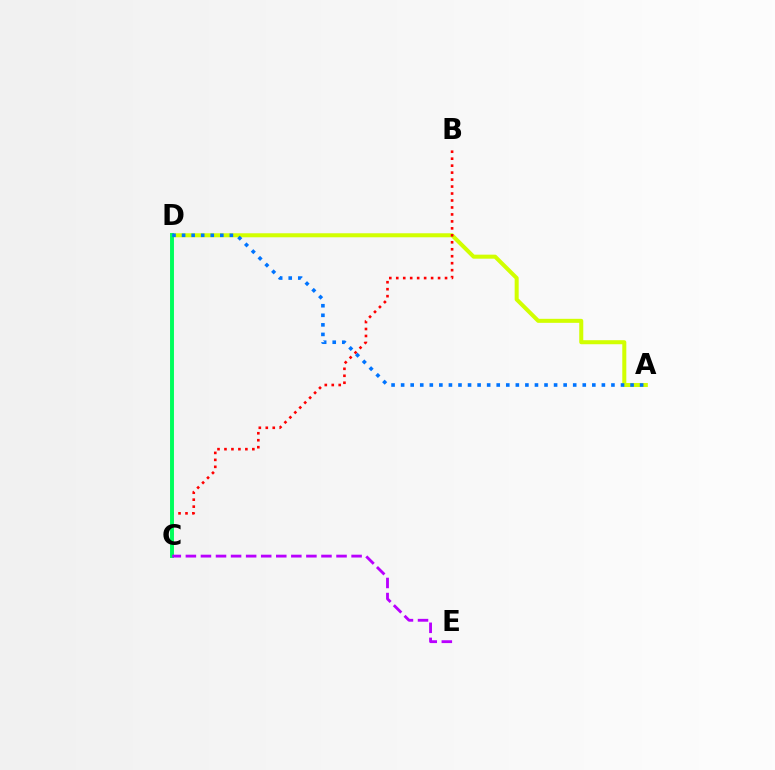{('A', 'D'): [{'color': '#d1ff00', 'line_style': 'solid', 'thickness': 2.9}, {'color': '#0074ff', 'line_style': 'dotted', 'thickness': 2.6}], ('B', 'C'): [{'color': '#ff0000', 'line_style': 'dotted', 'thickness': 1.89}], ('C', 'D'): [{'color': '#00ff5c', 'line_style': 'solid', 'thickness': 2.83}], ('C', 'E'): [{'color': '#b900ff', 'line_style': 'dashed', 'thickness': 2.05}]}